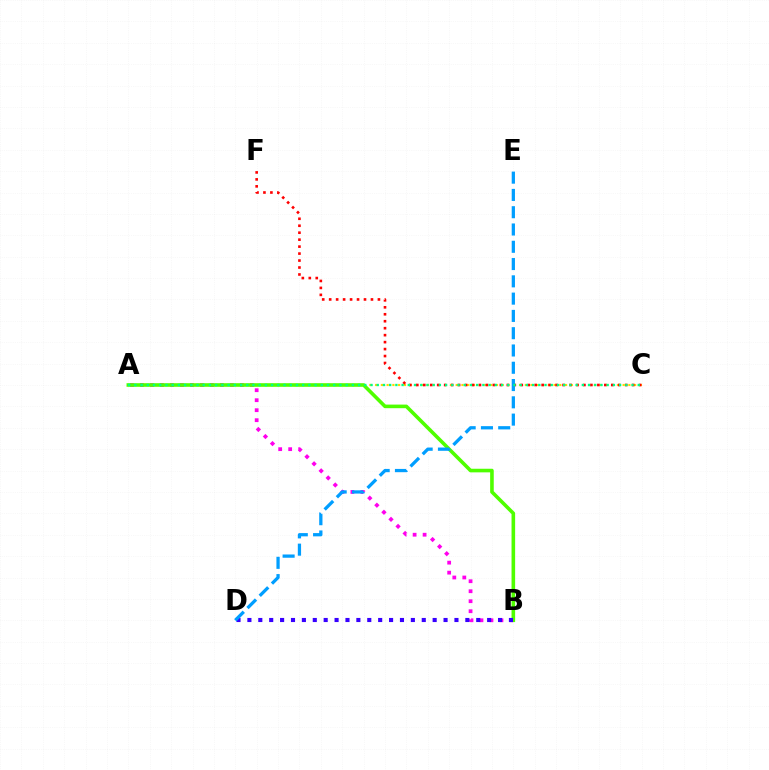{('A', 'C'): [{'color': '#ffd500', 'line_style': 'dotted', 'thickness': 1.56}, {'color': '#00ff86', 'line_style': 'dotted', 'thickness': 1.69}], ('A', 'B'): [{'color': '#ff00ed', 'line_style': 'dotted', 'thickness': 2.71}, {'color': '#4fff00', 'line_style': 'solid', 'thickness': 2.59}], ('C', 'F'): [{'color': '#ff0000', 'line_style': 'dotted', 'thickness': 1.89}], ('B', 'D'): [{'color': '#3700ff', 'line_style': 'dotted', 'thickness': 2.96}], ('D', 'E'): [{'color': '#009eff', 'line_style': 'dashed', 'thickness': 2.35}]}